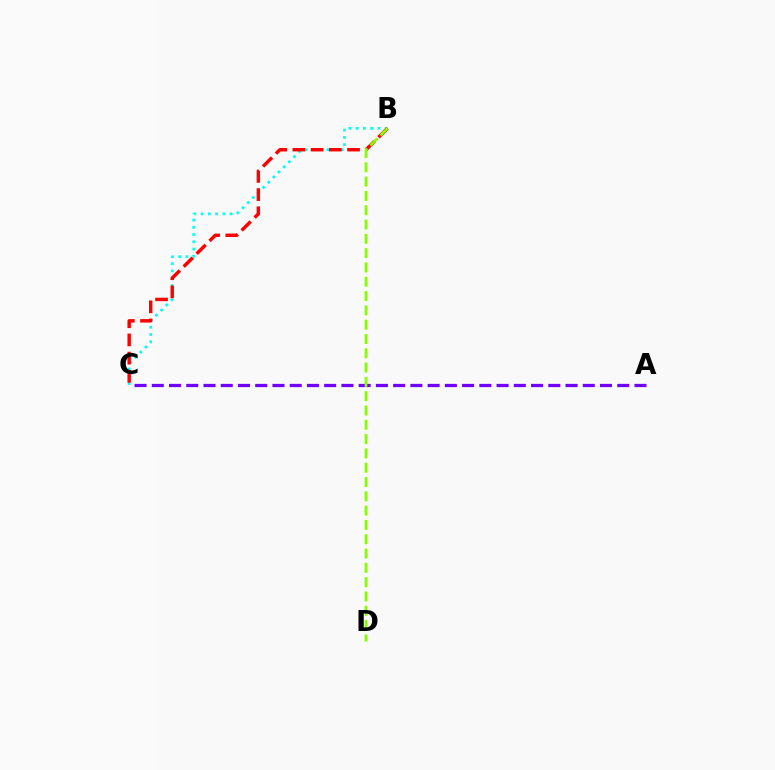{('A', 'C'): [{'color': '#7200ff', 'line_style': 'dashed', 'thickness': 2.34}], ('B', 'C'): [{'color': '#00fff6', 'line_style': 'dotted', 'thickness': 1.97}, {'color': '#ff0000', 'line_style': 'dashed', 'thickness': 2.47}], ('B', 'D'): [{'color': '#84ff00', 'line_style': 'dashed', 'thickness': 1.94}]}